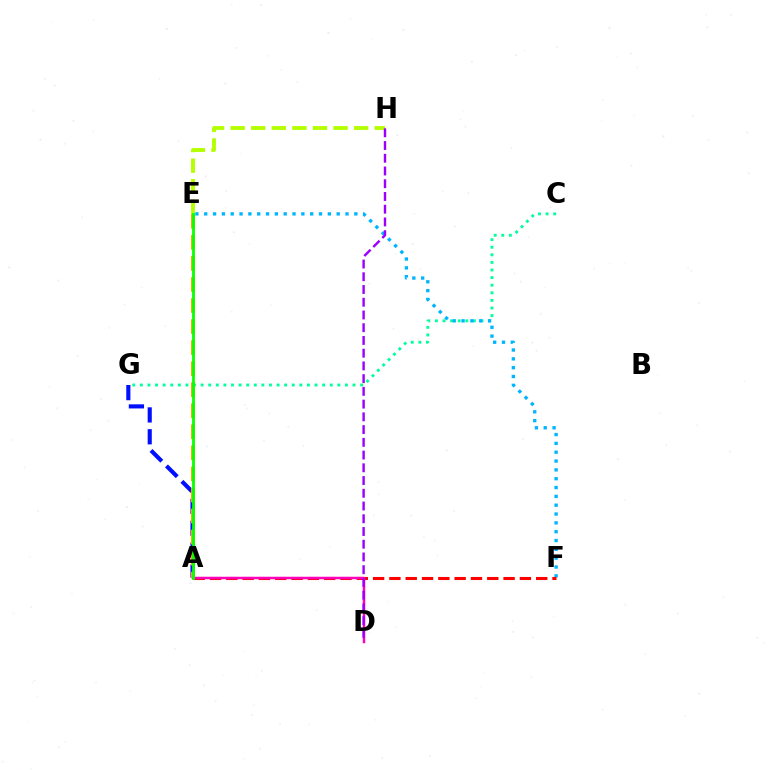{('E', 'H'): [{'color': '#b3ff00', 'line_style': 'dashed', 'thickness': 2.8}], ('A', 'G'): [{'color': '#0010ff', 'line_style': 'dashed', 'thickness': 2.97}], ('C', 'G'): [{'color': '#00ff9d', 'line_style': 'dotted', 'thickness': 2.06}], ('A', 'E'): [{'color': '#ffa500', 'line_style': 'dashed', 'thickness': 2.86}, {'color': '#08ff00', 'line_style': 'solid', 'thickness': 2.01}], ('E', 'F'): [{'color': '#00b5ff', 'line_style': 'dotted', 'thickness': 2.4}], ('A', 'F'): [{'color': '#ff0000', 'line_style': 'dashed', 'thickness': 2.22}], ('A', 'D'): [{'color': '#ff00bd', 'line_style': 'solid', 'thickness': 1.78}], ('D', 'H'): [{'color': '#9b00ff', 'line_style': 'dashed', 'thickness': 1.73}]}